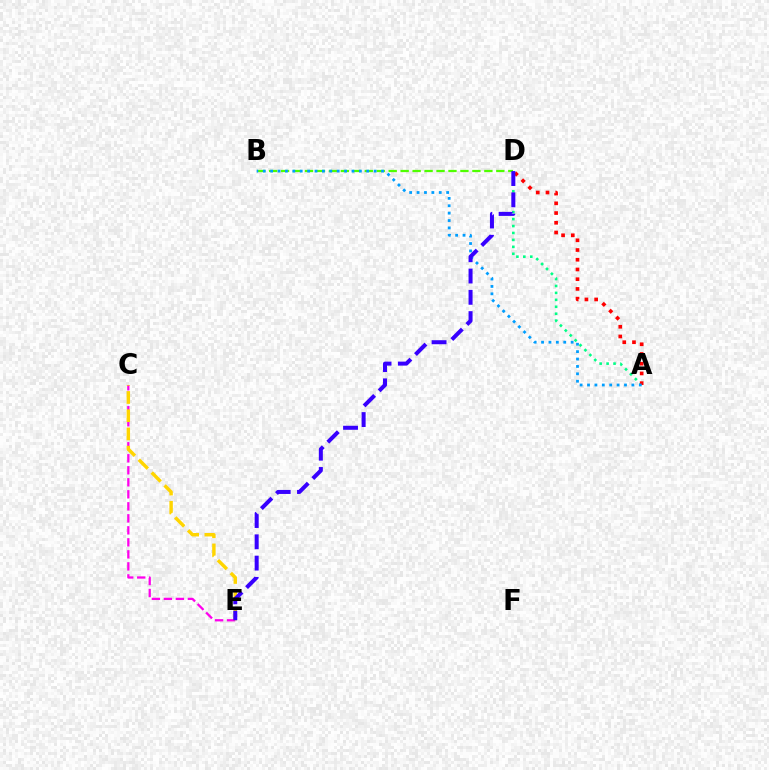{('A', 'D'): [{'color': '#00ff86', 'line_style': 'dotted', 'thickness': 1.88}, {'color': '#ff0000', 'line_style': 'dotted', 'thickness': 2.64}], ('B', 'D'): [{'color': '#4fff00', 'line_style': 'dashed', 'thickness': 1.62}], ('A', 'B'): [{'color': '#009eff', 'line_style': 'dotted', 'thickness': 2.01}], ('C', 'E'): [{'color': '#ff00ed', 'line_style': 'dashed', 'thickness': 1.63}, {'color': '#ffd500', 'line_style': 'dashed', 'thickness': 2.47}], ('D', 'E'): [{'color': '#3700ff', 'line_style': 'dashed', 'thickness': 2.89}]}